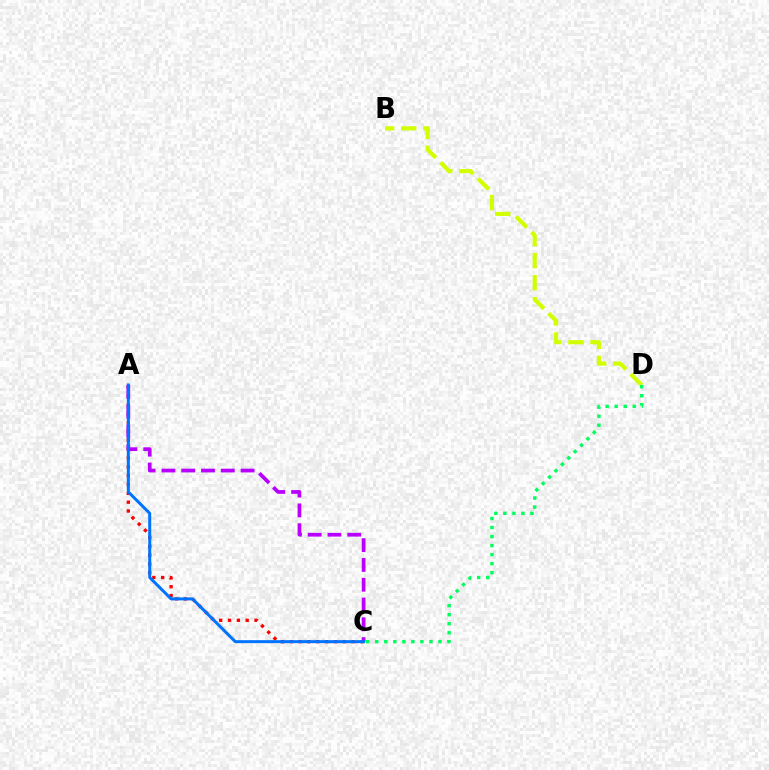{('B', 'D'): [{'color': '#d1ff00', 'line_style': 'dashed', 'thickness': 3.0}], ('A', 'C'): [{'color': '#ff0000', 'line_style': 'dotted', 'thickness': 2.4}, {'color': '#b900ff', 'line_style': 'dashed', 'thickness': 2.69}, {'color': '#0074ff', 'line_style': 'solid', 'thickness': 2.16}], ('C', 'D'): [{'color': '#00ff5c', 'line_style': 'dotted', 'thickness': 2.45}]}